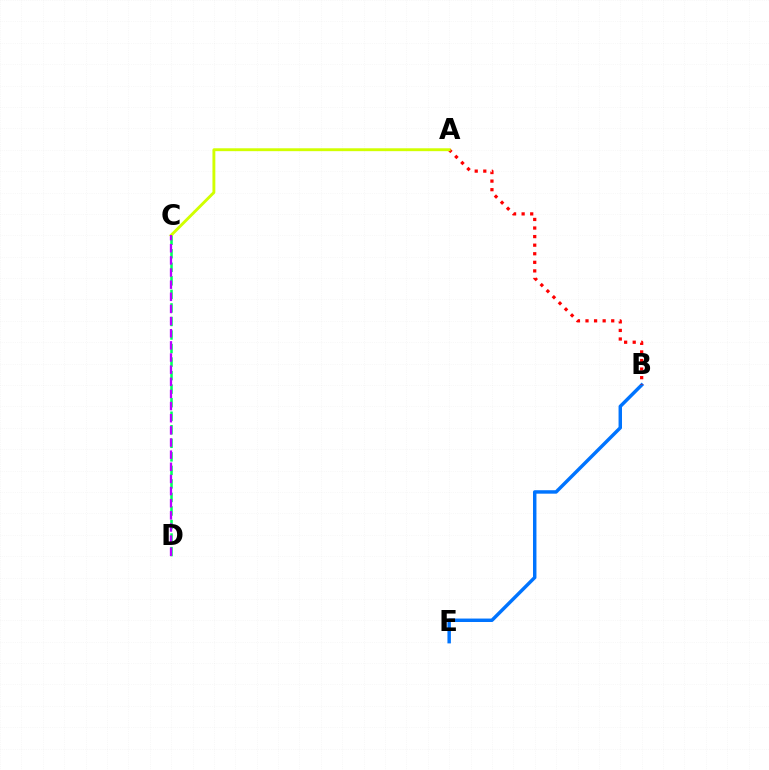{('B', 'E'): [{'color': '#0074ff', 'line_style': 'solid', 'thickness': 2.49}], ('A', 'B'): [{'color': '#ff0000', 'line_style': 'dotted', 'thickness': 2.33}], ('C', 'D'): [{'color': '#00ff5c', 'line_style': 'dashed', 'thickness': 1.84}, {'color': '#b900ff', 'line_style': 'dashed', 'thickness': 1.65}], ('A', 'C'): [{'color': '#d1ff00', 'line_style': 'solid', 'thickness': 2.08}]}